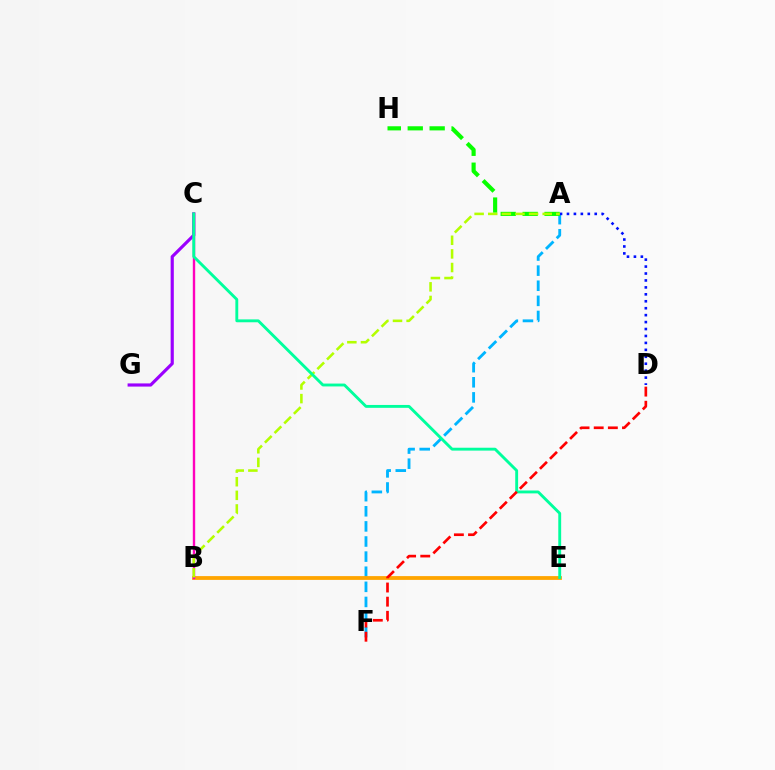{('A', 'F'): [{'color': '#00b5ff', 'line_style': 'dashed', 'thickness': 2.05}], ('B', 'E'): [{'color': '#ffa500', 'line_style': 'solid', 'thickness': 2.73}], ('A', 'D'): [{'color': '#0010ff', 'line_style': 'dotted', 'thickness': 1.89}], ('C', 'G'): [{'color': '#9b00ff', 'line_style': 'solid', 'thickness': 2.28}], ('A', 'H'): [{'color': '#08ff00', 'line_style': 'dashed', 'thickness': 2.98}], ('B', 'C'): [{'color': '#ff00bd', 'line_style': 'solid', 'thickness': 1.72}], ('A', 'B'): [{'color': '#b3ff00', 'line_style': 'dashed', 'thickness': 1.85}], ('C', 'E'): [{'color': '#00ff9d', 'line_style': 'solid', 'thickness': 2.07}], ('D', 'F'): [{'color': '#ff0000', 'line_style': 'dashed', 'thickness': 1.92}]}